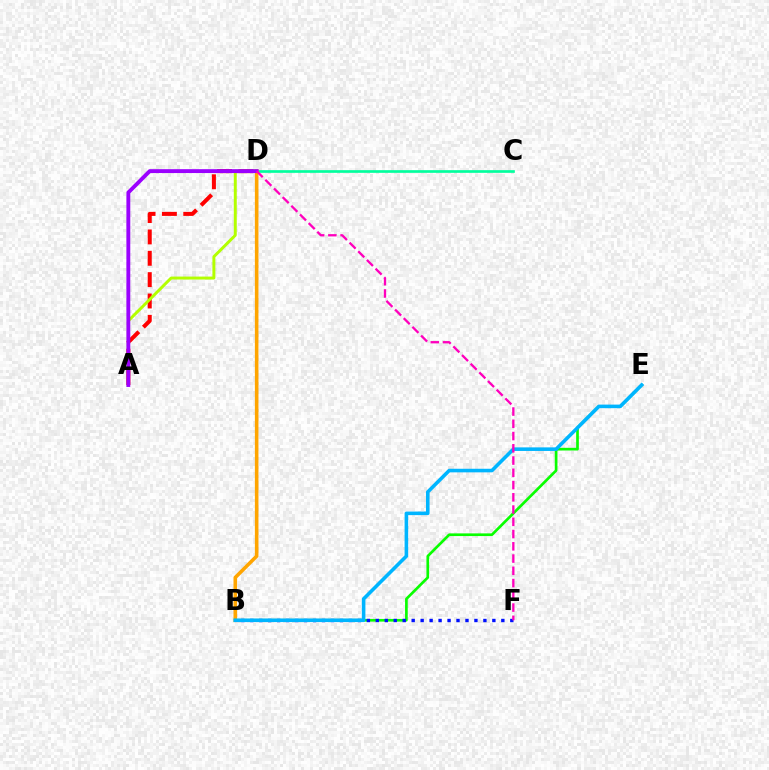{('C', 'D'): [{'color': '#00ff9d', 'line_style': 'solid', 'thickness': 1.93}], ('B', 'D'): [{'color': '#ffa500', 'line_style': 'solid', 'thickness': 2.58}], ('B', 'E'): [{'color': '#08ff00', 'line_style': 'solid', 'thickness': 1.93}, {'color': '#00b5ff', 'line_style': 'solid', 'thickness': 2.58}], ('A', 'D'): [{'color': '#ff0000', 'line_style': 'dashed', 'thickness': 2.9}, {'color': '#b3ff00', 'line_style': 'solid', 'thickness': 2.13}, {'color': '#9b00ff', 'line_style': 'solid', 'thickness': 2.79}], ('B', 'F'): [{'color': '#0010ff', 'line_style': 'dotted', 'thickness': 2.44}], ('D', 'F'): [{'color': '#ff00bd', 'line_style': 'dashed', 'thickness': 1.66}]}